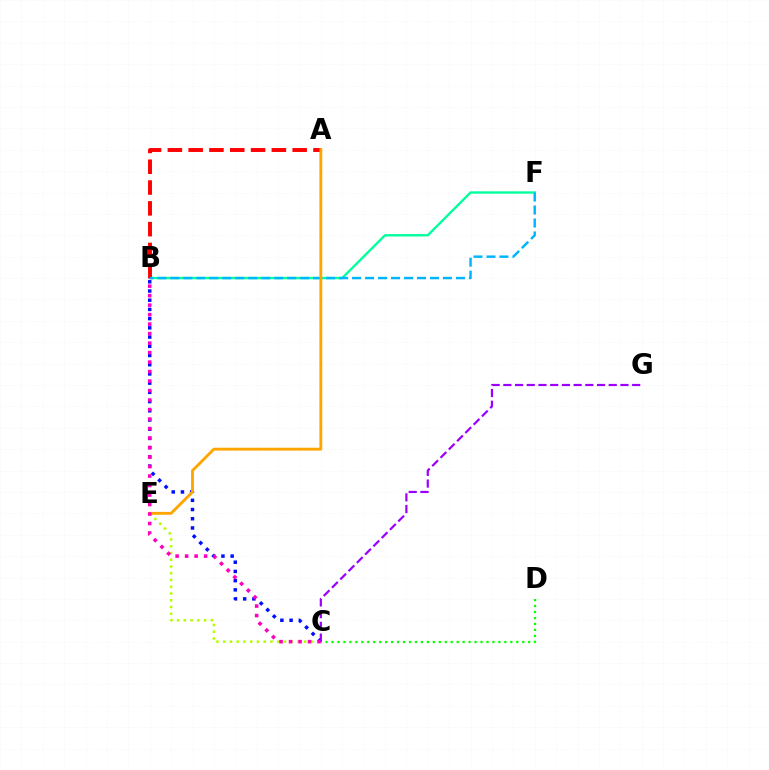{('C', 'E'): [{'color': '#b3ff00', 'line_style': 'dotted', 'thickness': 1.83}], ('B', 'C'): [{'color': '#0010ff', 'line_style': 'dotted', 'thickness': 2.5}, {'color': '#ff00bd', 'line_style': 'dotted', 'thickness': 2.58}], ('B', 'F'): [{'color': '#00ff9d', 'line_style': 'solid', 'thickness': 1.71}, {'color': '#00b5ff', 'line_style': 'dashed', 'thickness': 1.76}], ('A', 'B'): [{'color': '#ff0000', 'line_style': 'dashed', 'thickness': 2.83}], ('C', 'D'): [{'color': '#08ff00', 'line_style': 'dotted', 'thickness': 1.62}], ('A', 'E'): [{'color': '#ffa500', 'line_style': 'solid', 'thickness': 2.07}], ('C', 'G'): [{'color': '#9b00ff', 'line_style': 'dashed', 'thickness': 1.59}]}